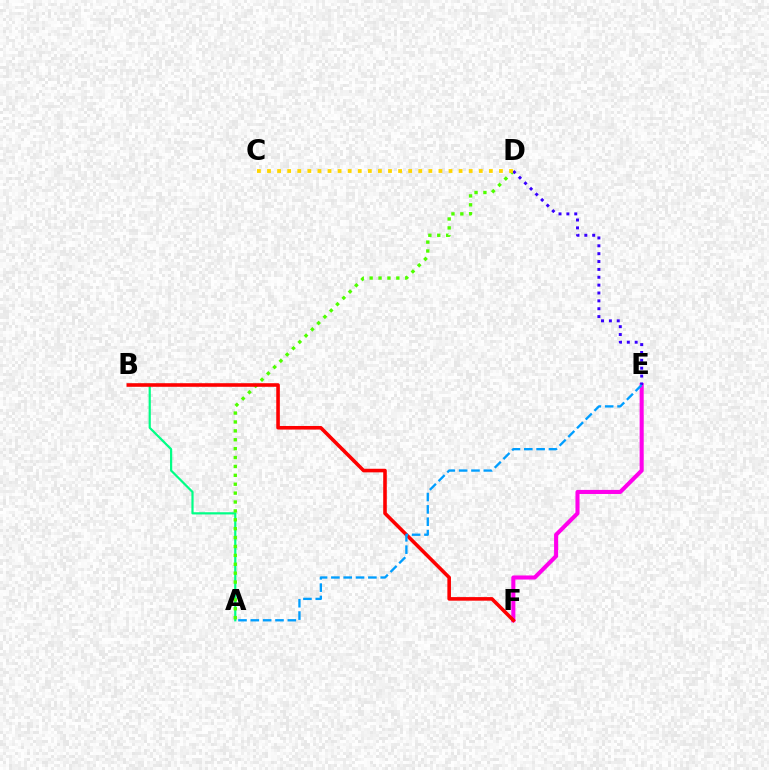{('A', 'B'): [{'color': '#00ff86', 'line_style': 'solid', 'thickness': 1.59}], ('A', 'D'): [{'color': '#4fff00', 'line_style': 'dotted', 'thickness': 2.42}], ('E', 'F'): [{'color': '#ff00ed', 'line_style': 'solid', 'thickness': 2.93}], ('D', 'E'): [{'color': '#3700ff', 'line_style': 'dotted', 'thickness': 2.14}], ('B', 'F'): [{'color': '#ff0000', 'line_style': 'solid', 'thickness': 2.58}], ('A', 'E'): [{'color': '#009eff', 'line_style': 'dashed', 'thickness': 1.68}], ('C', 'D'): [{'color': '#ffd500', 'line_style': 'dotted', 'thickness': 2.74}]}